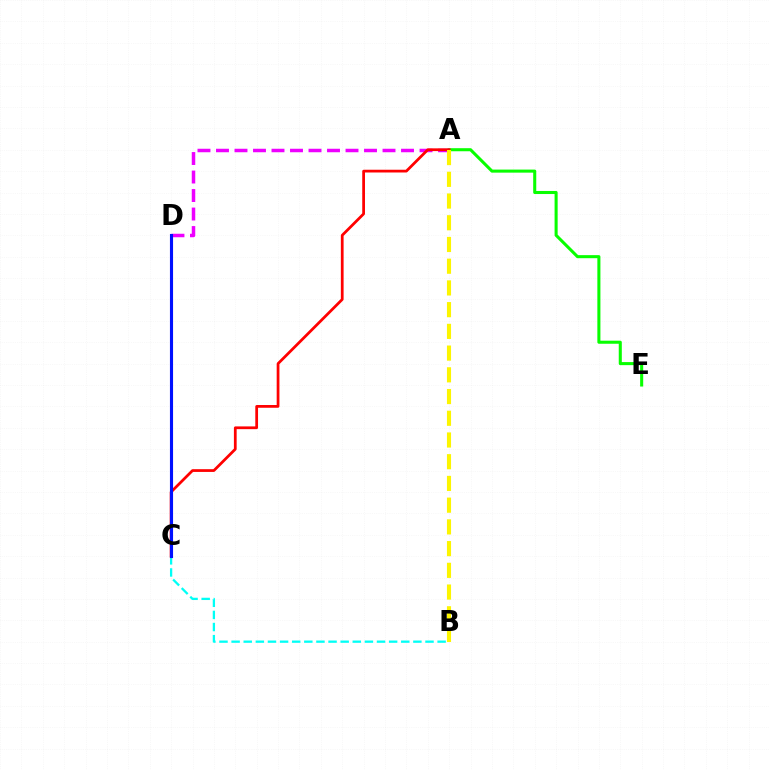{('B', 'C'): [{'color': '#00fff6', 'line_style': 'dashed', 'thickness': 1.65}], ('A', 'E'): [{'color': '#08ff00', 'line_style': 'solid', 'thickness': 2.2}], ('A', 'D'): [{'color': '#ee00ff', 'line_style': 'dashed', 'thickness': 2.51}], ('A', 'C'): [{'color': '#ff0000', 'line_style': 'solid', 'thickness': 1.98}], ('C', 'D'): [{'color': '#0010ff', 'line_style': 'solid', 'thickness': 2.24}], ('A', 'B'): [{'color': '#fcf500', 'line_style': 'dashed', 'thickness': 2.95}]}